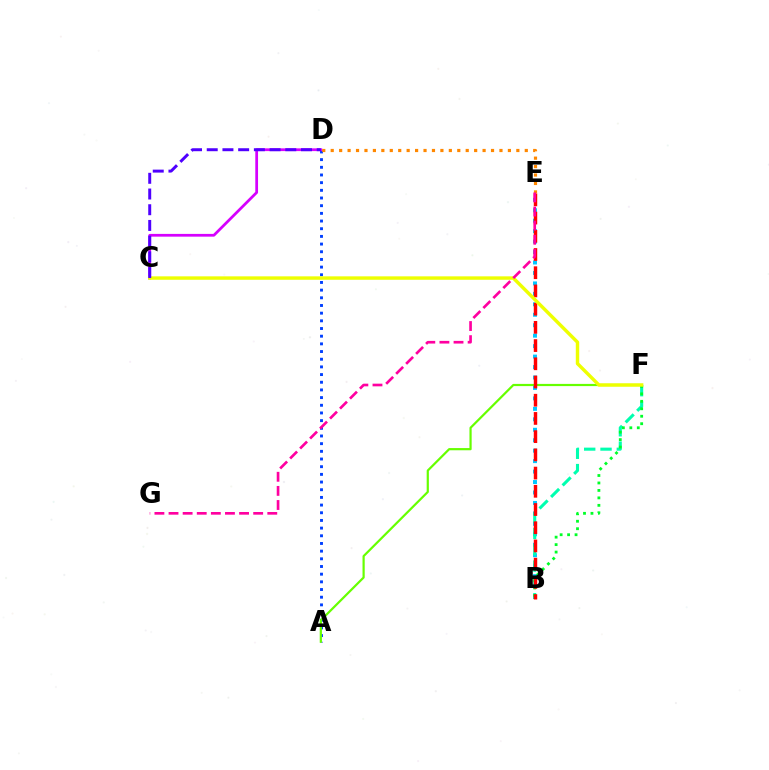{('A', 'D'): [{'color': '#003fff', 'line_style': 'dotted', 'thickness': 2.09}], ('A', 'F'): [{'color': '#66ff00', 'line_style': 'solid', 'thickness': 1.59}], ('B', 'E'): [{'color': '#00c7ff', 'line_style': 'dotted', 'thickness': 2.84}, {'color': '#ff0000', 'line_style': 'dashed', 'thickness': 2.47}], ('B', 'F'): [{'color': '#00ffaf', 'line_style': 'dashed', 'thickness': 2.22}, {'color': '#00ff27', 'line_style': 'dotted', 'thickness': 2.03}], ('C', 'D'): [{'color': '#d600ff', 'line_style': 'solid', 'thickness': 1.98}, {'color': '#4f00ff', 'line_style': 'dashed', 'thickness': 2.13}], ('C', 'F'): [{'color': '#eeff00', 'line_style': 'solid', 'thickness': 2.47}], ('D', 'E'): [{'color': '#ff8800', 'line_style': 'dotted', 'thickness': 2.29}], ('E', 'G'): [{'color': '#ff00a0', 'line_style': 'dashed', 'thickness': 1.92}]}